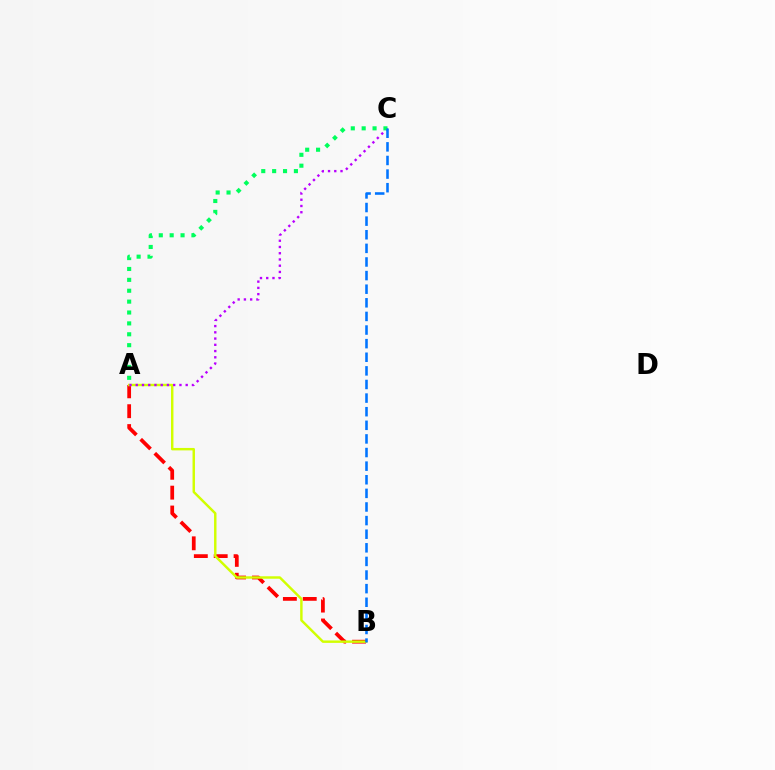{('A', 'B'): [{'color': '#ff0000', 'line_style': 'dashed', 'thickness': 2.7}, {'color': '#d1ff00', 'line_style': 'solid', 'thickness': 1.76}], ('A', 'C'): [{'color': '#b900ff', 'line_style': 'dotted', 'thickness': 1.7}, {'color': '#00ff5c', 'line_style': 'dotted', 'thickness': 2.96}], ('B', 'C'): [{'color': '#0074ff', 'line_style': 'dashed', 'thickness': 1.85}]}